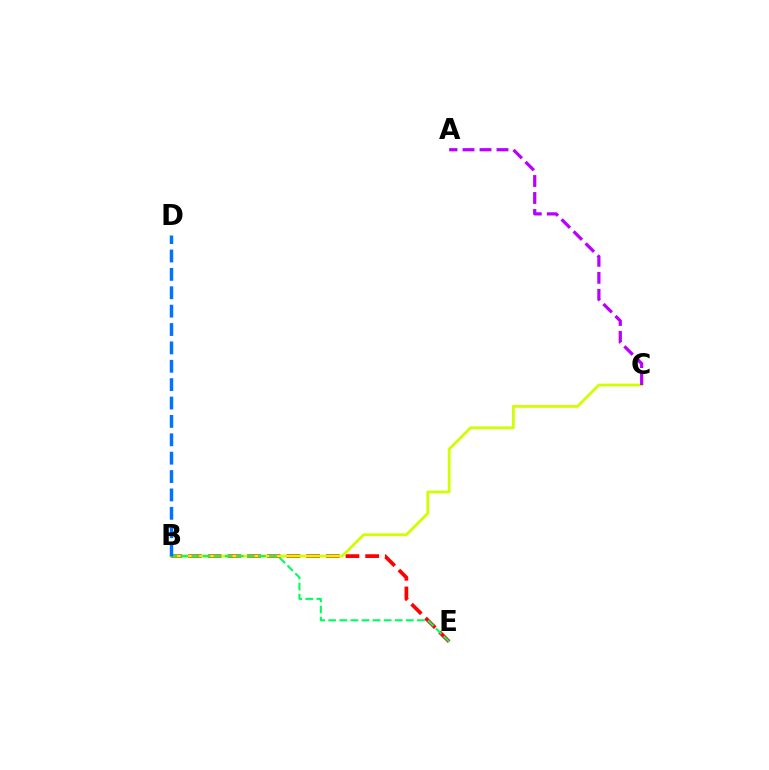{('B', 'E'): [{'color': '#ff0000', 'line_style': 'dashed', 'thickness': 2.67}, {'color': '#00ff5c', 'line_style': 'dashed', 'thickness': 1.51}], ('B', 'C'): [{'color': '#d1ff00', 'line_style': 'solid', 'thickness': 2.02}], ('A', 'C'): [{'color': '#b900ff', 'line_style': 'dashed', 'thickness': 2.31}], ('B', 'D'): [{'color': '#0074ff', 'line_style': 'dashed', 'thickness': 2.5}]}